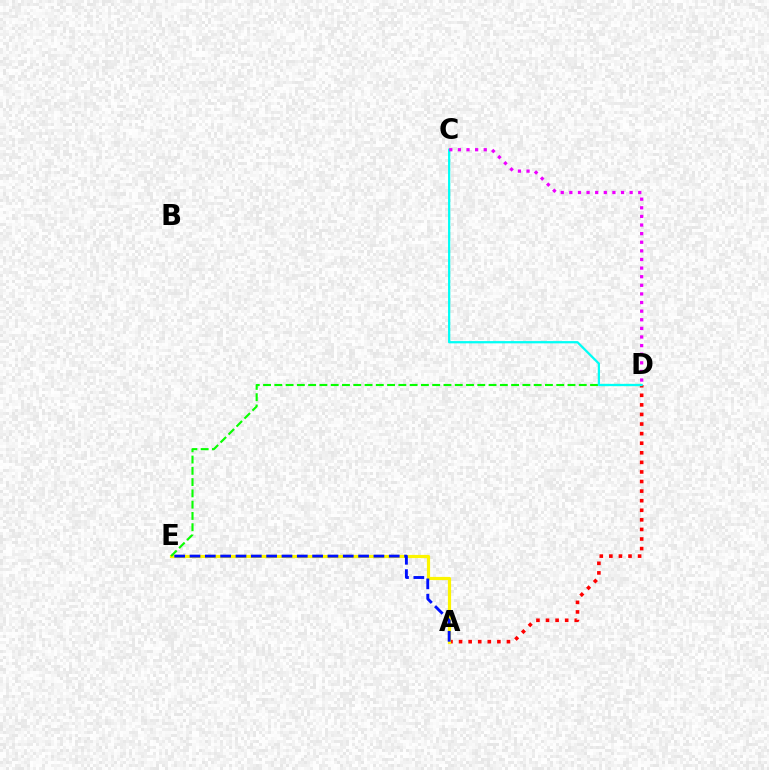{('A', 'D'): [{'color': '#ff0000', 'line_style': 'dotted', 'thickness': 2.6}], ('A', 'E'): [{'color': '#fcf500', 'line_style': 'solid', 'thickness': 2.3}, {'color': '#0010ff', 'line_style': 'dashed', 'thickness': 2.08}], ('D', 'E'): [{'color': '#08ff00', 'line_style': 'dashed', 'thickness': 1.53}], ('C', 'D'): [{'color': '#00fff6', 'line_style': 'solid', 'thickness': 1.62}, {'color': '#ee00ff', 'line_style': 'dotted', 'thickness': 2.34}]}